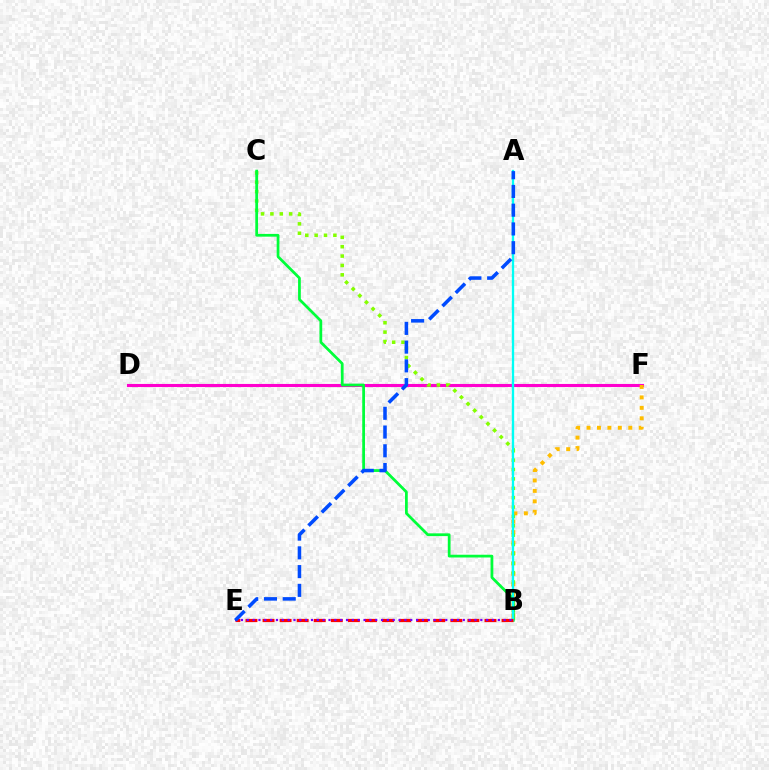{('D', 'F'): [{'color': '#ff00cf', 'line_style': 'solid', 'thickness': 2.23}], ('B', 'F'): [{'color': '#ffbd00', 'line_style': 'dotted', 'thickness': 2.84}], ('B', 'C'): [{'color': '#84ff00', 'line_style': 'dotted', 'thickness': 2.55}, {'color': '#00ff39', 'line_style': 'solid', 'thickness': 1.98}], ('A', 'B'): [{'color': '#00fff6', 'line_style': 'solid', 'thickness': 1.68}], ('B', 'E'): [{'color': '#ff0000', 'line_style': 'dashed', 'thickness': 2.32}, {'color': '#7200ff', 'line_style': 'dotted', 'thickness': 1.59}], ('A', 'E'): [{'color': '#004bff', 'line_style': 'dashed', 'thickness': 2.55}]}